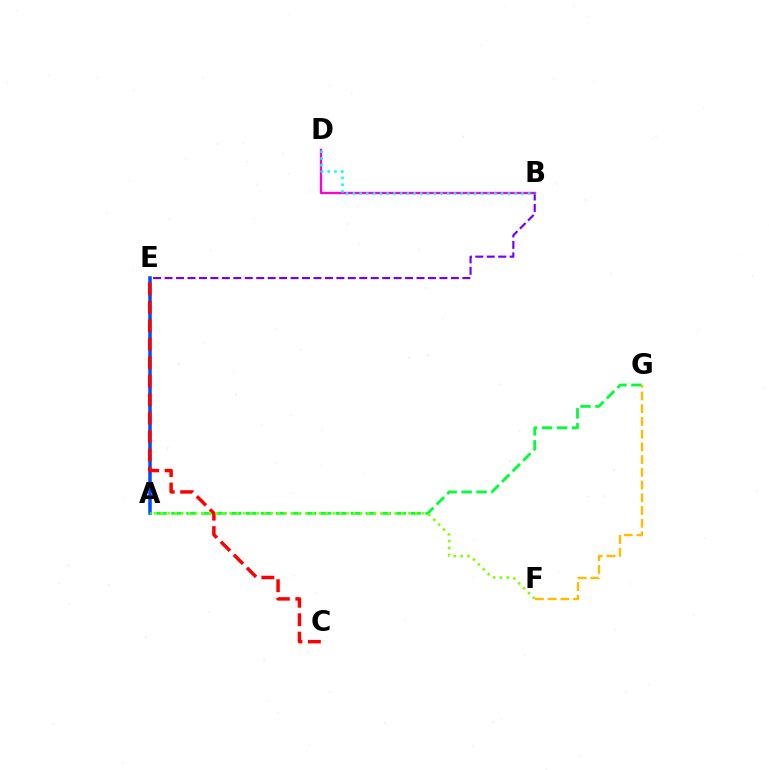{('B', 'D'): [{'color': '#ff00cf', 'line_style': 'solid', 'thickness': 1.68}, {'color': '#00fff6', 'line_style': 'dotted', 'thickness': 1.83}], ('B', 'E'): [{'color': '#7200ff', 'line_style': 'dashed', 'thickness': 1.56}], ('A', 'E'): [{'color': '#004bff', 'line_style': 'solid', 'thickness': 2.54}], ('A', 'G'): [{'color': '#00ff39', 'line_style': 'dashed', 'thickness': 2.03}], ('C', 'E'): [{'color': '#ff0000', 'line_style': 'dashed', 'thickness': 2.51}], ('A', 'F'): [{'color': '#84ff00', 'line_style': 'dotted', 'thickness': 1.87}], ('F', 'G'): [{'color': '#ffbd00', 'line_style': 'dashed', 'thickness': 1.73}]}